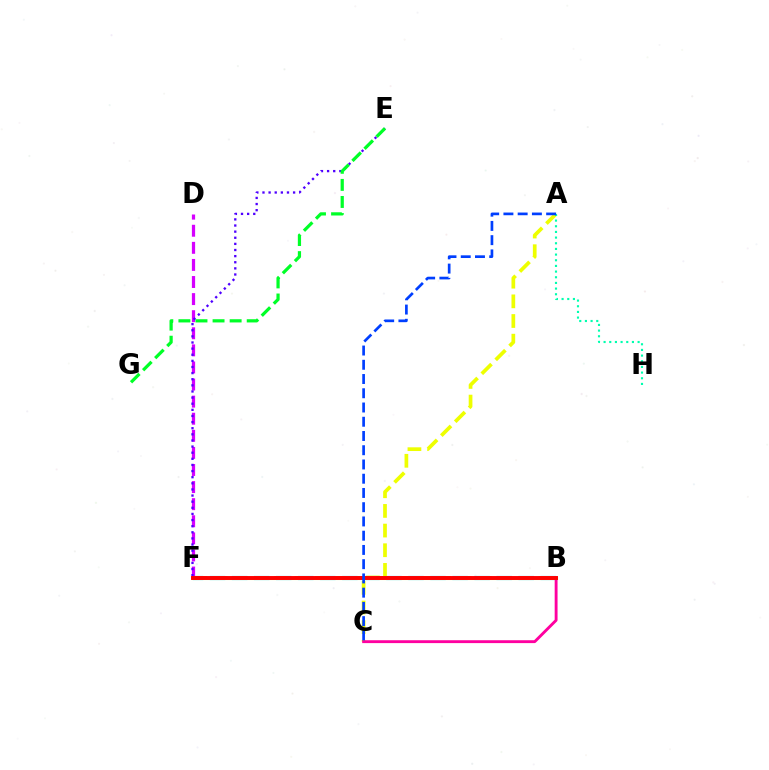{('D', 'F'): [{'color': '#d600ff', 'line_style': 'dashed', 'thickness': 2.32}], ('B', 'F'): [{'color': '#66ff00', 'line_style': 'solid', 'thickness': 2.2}, {'color': '#00c7ff', 'line_style': 'dashed', 'thickness': 3.0}, {'color': '#ff8800', 'line_style': 'dashed', 'thickness': 2.76}, {'color': '#ff0000', 'line_style': 'solid', 'thickness': 2.82}], ('E', 'F'): [{'color': '#4f00ff', 'line_style': 'dotted', 'thickness': 1.66}], ('A', 'C'): [{'color': '#eeff00', 'line_style': 'dashed', 'thickness': 2.67}, {'color': '#003fff', 'line_style': 'dashed', 'thickness': 1.93}], ('A', 'H'): [{'color': '#00ffaf', 'line_style': 'dotted', 'thickness': 1.54}], ('E', 'G'): [{'color': '#00ff27', 'line_style': 'dashed', 'thickness': 2.32}], ('B', 'C'): [{'color': '#ff00a0', 'line_style': 'solid', 'thickness': 2.07}]}